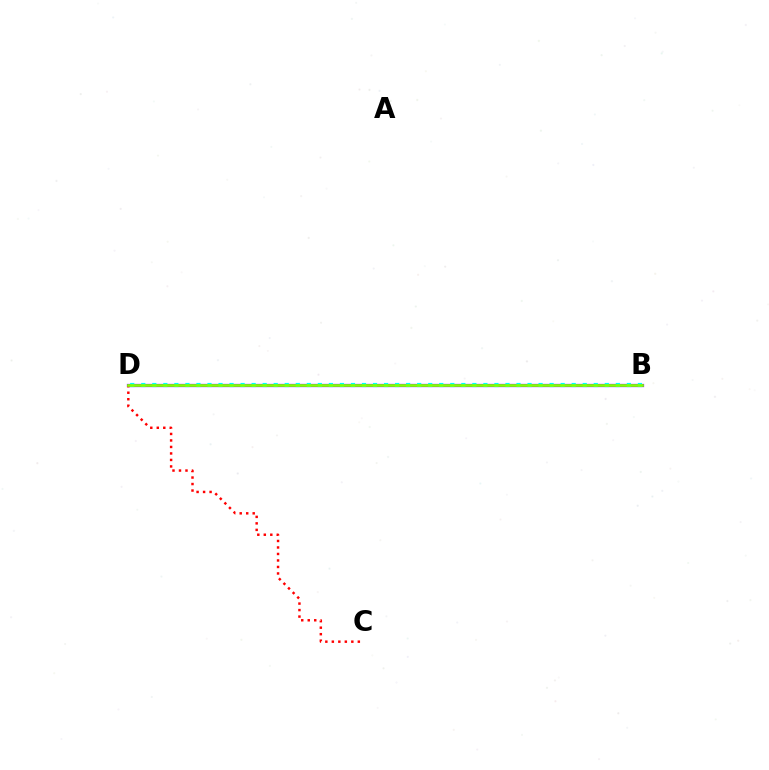{('B', 'D'): [{'color': '#7200ff', 'line_style': 'solid', 'thickness': 2.34}, {'color': '#00fff6', 'line_style': 'dotted', 'thickness': 3.0}, {'color': '#84ff00', 'line_style': 'solid', 'thickness': 1.94}], ('C', 'D'): [{'color': '#ff0000', 'line_style': 'dotted', 'thickness': 1.77}]}